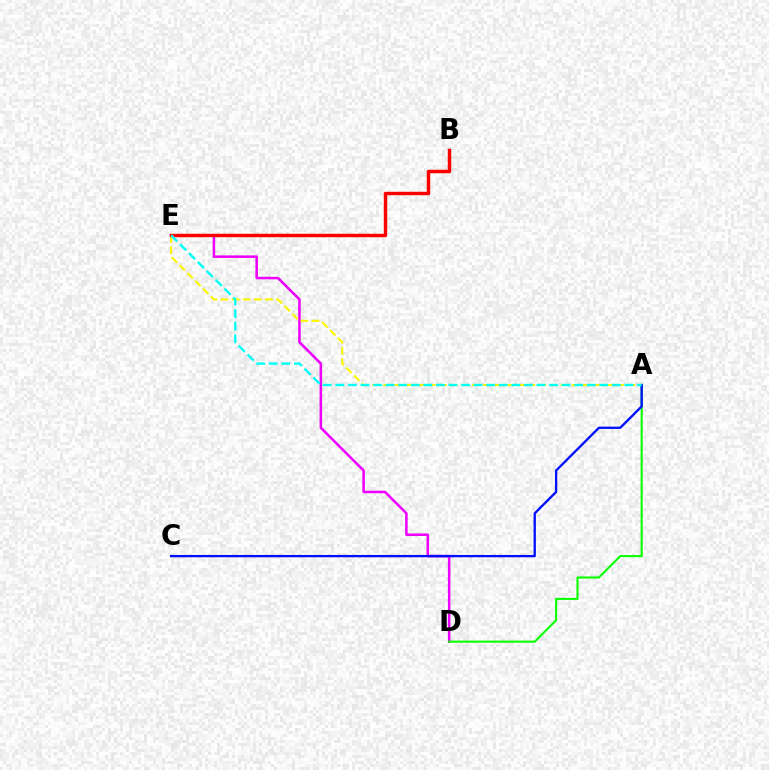{('D', 'E'): [{'color': '#ee00ff', 'line_style': 'solid', 'thickness': 1.83}], ('A', 'E'): [{'color': '#fcf500', 'line_style': 'dashed', 'thickness': 1.51}, {'color': '#00fff6', 'line_style': 'dashed', 'thickness': 1.71}], ('A', 'D'): [{'color': '#08ff00', 'line_style': 'solid', 'thickness': 1.51}], ('B', 'E'): [{'color': '#ff0000', 'line_style': 'solid', 'thickness': 2.48}], ('A', 'C'): [{'color': '#0010ff', 'line_style': 'solid', 'thickness': 1.67}]}